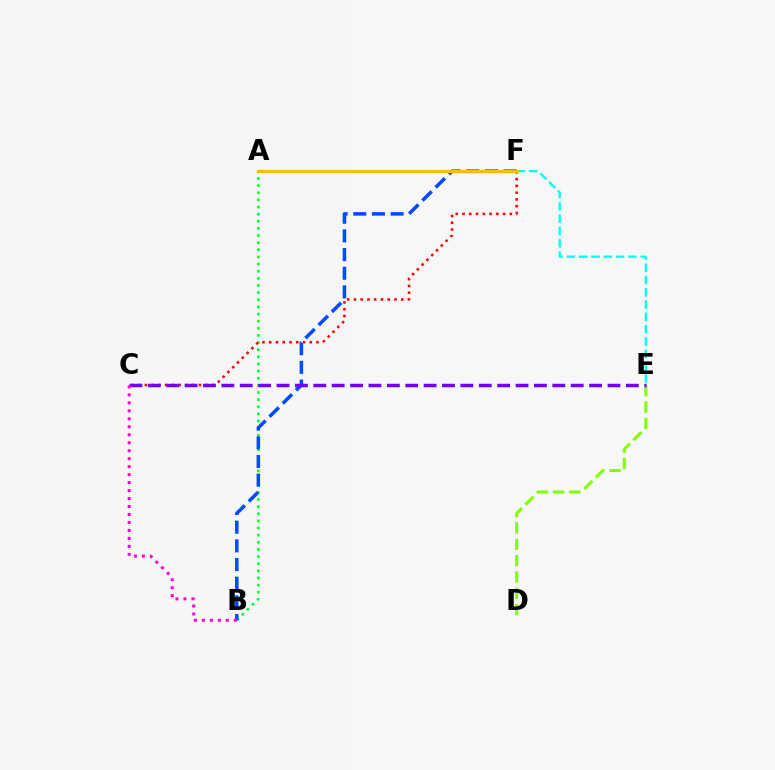{('A', 'B'): [{'color': '#00ff39', 'line_style': 'dotted', 'thickness': 1.94}], ('E', 'F'): [{'color': '#00fff6', 'line_style': 'dashed', 'thickness': 1.67}], ('B', 'F'): [{'color': '#004bff', 'line_style': 'dashed', 'thickness': 2.54}], ('C', 'F'): [{'color': '#ff0000', 'line_style': 'dotted', 'thickness': 1.84}], ('A', 'F'): [{'color': '#ffbd00', 'line_style': 'solid', 'thickness': 2.31}], ('D', 'E'): [{'color': '#84ff00', 'line_style': 'dashed', 'thickness': 2.22}], ('C', 'E'): [{'color': '#7200ff', 'line_style': 'dashed', 'thickness': 2.5}], ('B', 'C'): [{'color': '#ff00cf', 'line_style': 'dotted', 'thickness': 2.17}]}